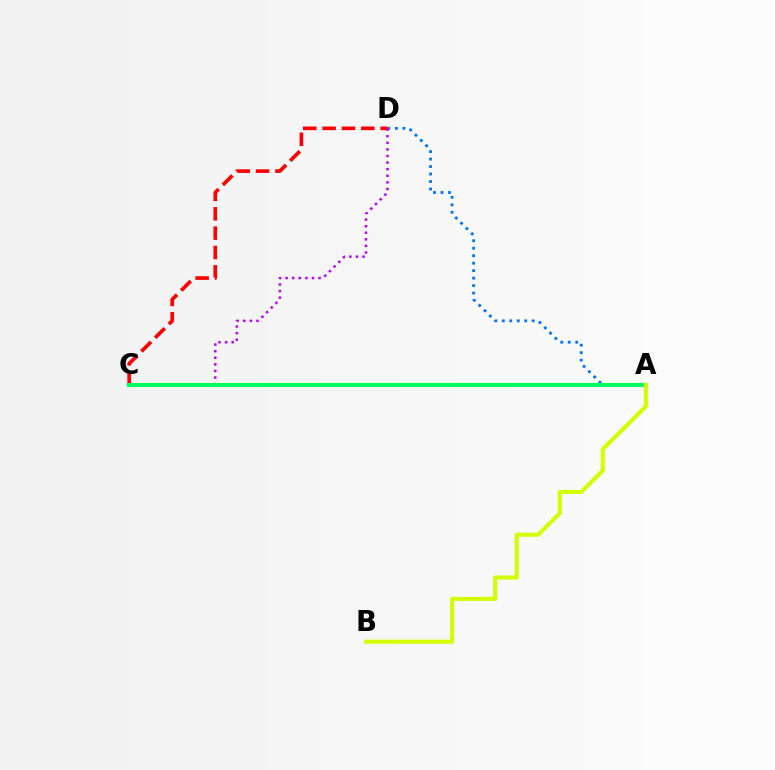{('A', 'D'): [{'color': '#0074ff', 'line_style': 'dotted', 'thickness': 2.03}], ('C', 'D'): [{'color': '#b900ff', 'line_style': 'dotted', 'thickness': 1.79}, {'color': '#ff0000', 'line_style': 'dashed', 'thickness': 2.63}], ('A', 'C'): [{'color': '#00ff5c', 'line_style': 'solid', 'thickness': 2.92}], ('A', 'B'): [{'color': '#d1ff00', 'line_style': 'solid', 'thickness': 2.95}]}